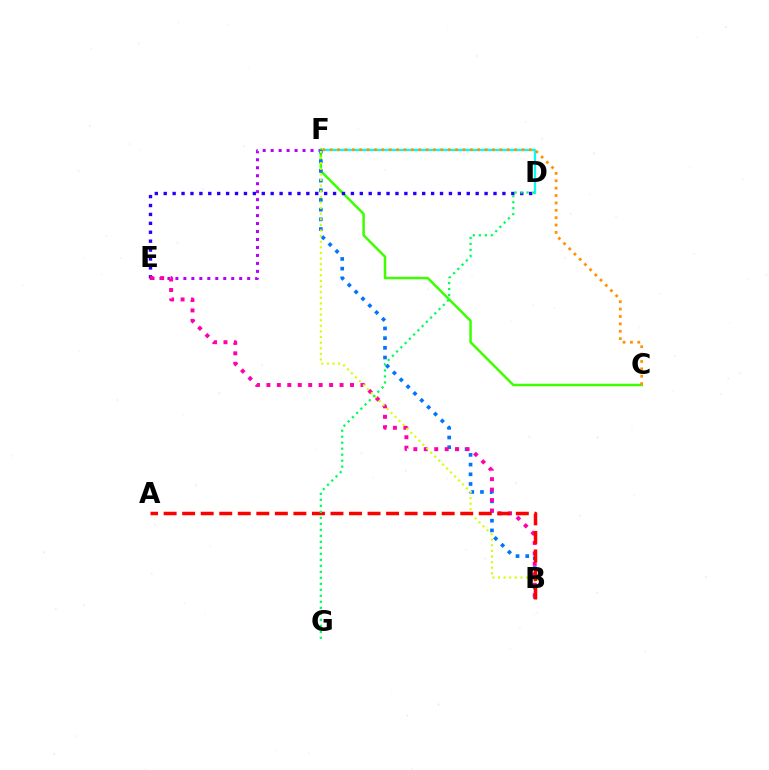{('D', 'F'): [{'color': '#00fff6', 'line_style': 'solid', 'thickness': 1.64}], ('E', 'F'): [{'color': '#b900ff', 'line_style': 'dotted', 'thickness': 2.17}], ('C', 'F'): [{'color': '#3dff00', 'line_style': 'solid', 'thickness': 1.8}, {'color': '#ff9400', 'line_style': 'dotted', 'thickness': 2.0}], ('B', 'F'): [{'color': '#0074ff', 'line_style': 'dotted', 'thickness': 2.63}, {'color': '#d1ff00', 'line_style': 'dotted', 'thickness': 1.52}], ('D', 'E'): [{'color': '#2500ff', 'line_style': 'dotted', 'thickness': 2.42}], ('B', 'E'): [{'color': '#ff00ac', 'line_style': 'dotted', 'thickness': 2.84}], ('A', 'B'): [{'color': '#ff0000', 'line_style': 'dashed', 'thickness': 2.52}], ('D', 'G'): [{'color': '#00ff5c', 'line_style': 'dotted', 'thickness': 1.63}]}